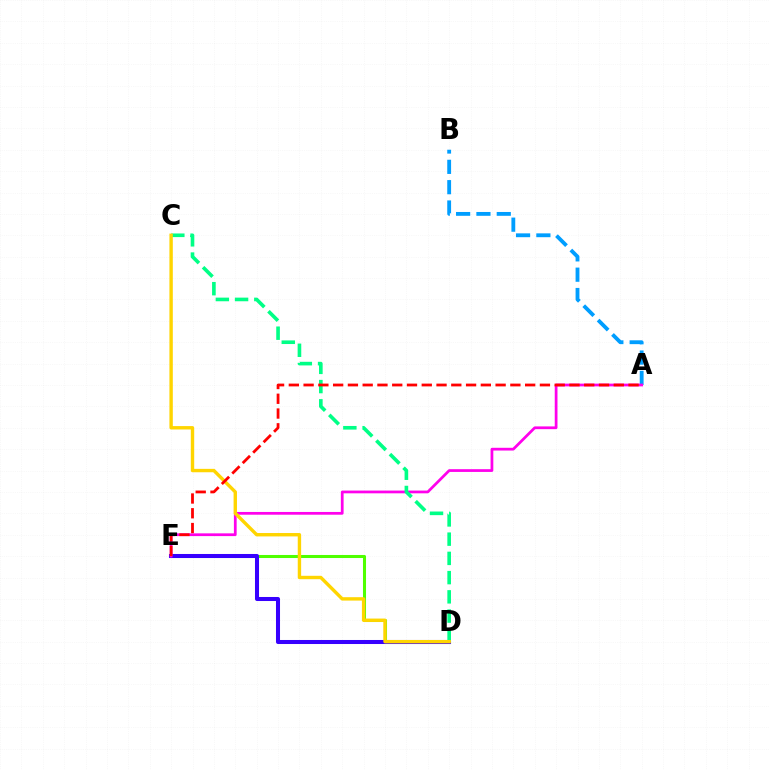{('D', 'E'): [{'color': '#4fff00', 'line_style': 'solid', 'thickness': 2.2}, {'color': '#3700ff', 'line_style': 'solid', 'thickness': 2.91}], ('A', 'B'): [{'color': '#009eff', 'line_style': 'dashed', 'thickness': 2.76}], ('A', 'E'): [{'color': '#ff00ed', 'line_style': 'solid', 'thickness': 1.98}, {'color': '#ff0000', 'line_style': 'dashed', 'thickness': 2.01}], ('C', 'D'): [{'color': '#00ff86', 'line_style': 'dashed', 'thickness': 2.61}, {'color': '#ffd500', 'line_style': 'solid', 'thickness': 2.44}]}